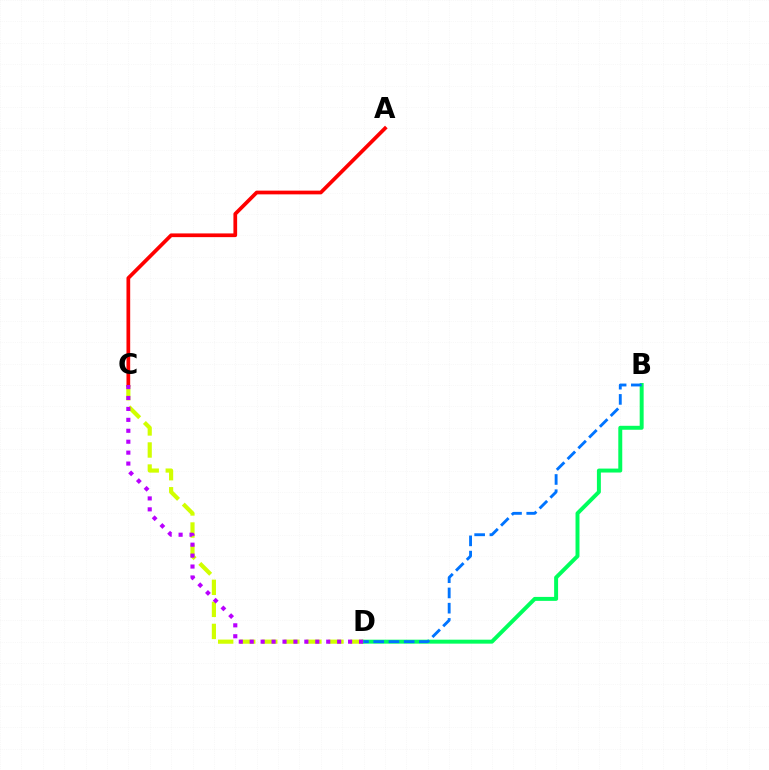{('C', 'D'): [{'color': '#d1ff00', 'line_style': 'dashed', 'thickness': 3.0}, {'color': '#b900ff', 'line_style': 'dotted', 'thickness': 2.97}], ('A', 'C'): [{'color': '#ff0000', 'line_style': 'solid', 'thickness': 2.68}], ('B', 'D'): [{'color': '#00ff5c', 'line_style': 'solid', 'thickness': 2.85}, {'color': '#0074ff', 'line_style': 'dashed', 'thickness': 2.07}]}